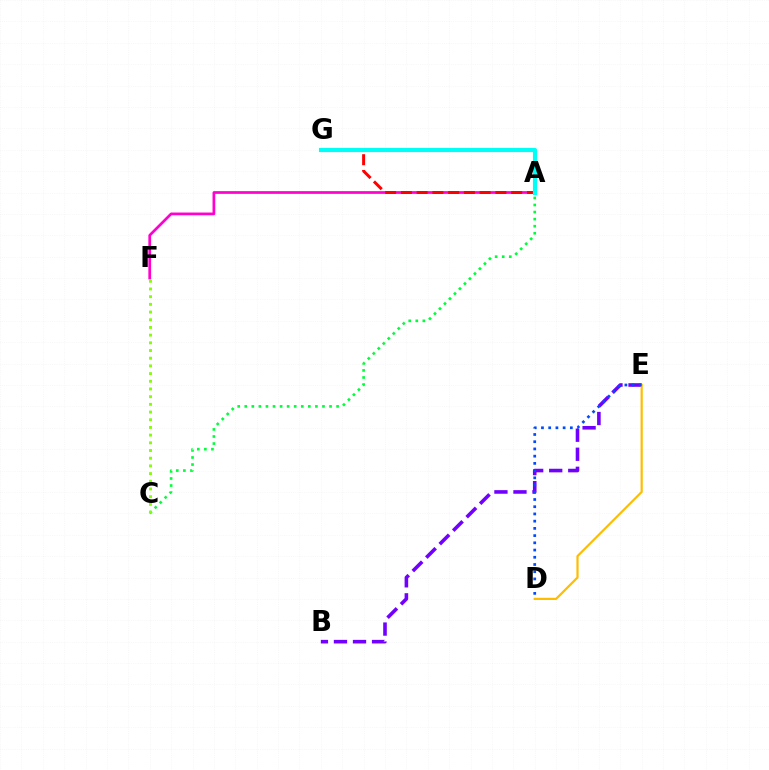{('B', 'E'): [{'color': '#7200ff', 'line_style': 'dashed', 'thickness': 2.59}], ('A', 'C'): [{'color': '#00ff39', 'line_style': 'dotted', 'thickness': 1.92}], ('A', 'F'): [{'color': '#ff00cf', 'line_style': 'solid', 'thickness': 1.96}], ('C', 'F'): [{'color': '#84ff00', 'line_style': 'dotted', 'thickness': 2.09}], ('D', 'E'): [{'color': '#ffbd00', 'line_style': 'solid', 'thickness': 1.58}, {'color': '#004bff', 'line_style': 'dotted', 'thickness': 1.96}], ('A', 'G'): [{'color': '#ff0000', 'line_style': 'dashed', 'thickness': 2.14}, {'color': '#00fff6', 'line_style': 'solid', 'thickness': 3.0}]}